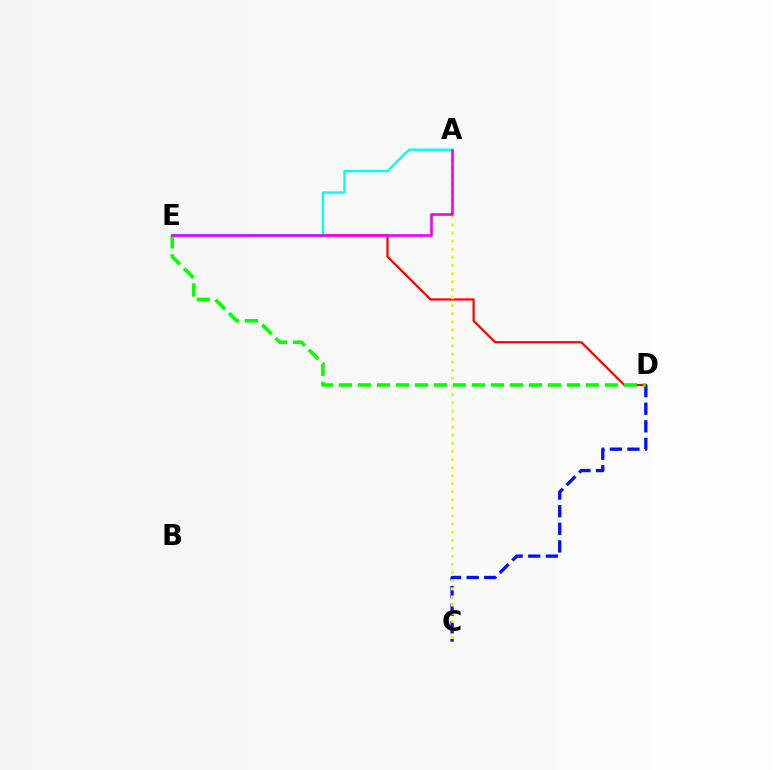{('D', 'E'): [{'color': '#ff0000', 'line_style': 'solid', 'thickness': 1.58}, {'color': '#08ff00', 'line_style': 'dashed', 'thickness': 2.58}], ('C', 'D'): [{'color': '#0010ff', 'line_style': 'dashed', 'thickness': 2.39}], ('A', 'E'): [{'color': '#00fff6', 'line_style': 'solid', 'thickness': 1.7}, {'color': '#ee00ff', 'line_style': 'solid', 'thickness': 1.89}], ('A', 'C'): [{'color': '#fcf500', 'line_style': 'dotted', 'thickness': 2.2}]}